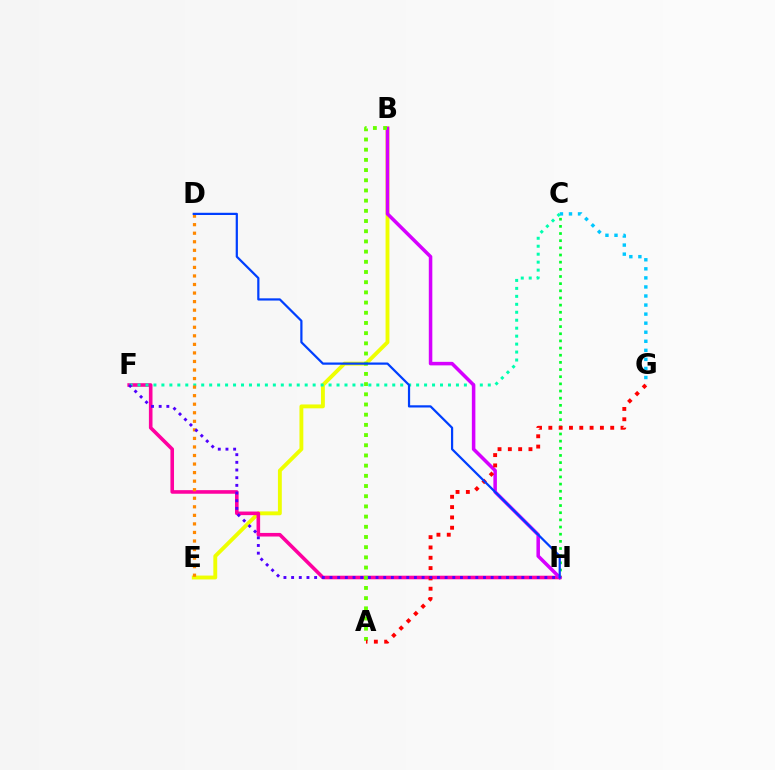{('C', 'H'): [{'color': '#00ff27', 'line_style': 'dotted', 'thickness': 1.95}], ('B', 'E'): [{'color': '#eeff00', 'line_style': 'solid', 'thickness': 2.79}], ('F', 'H'): [{'color': '#ff00a0', 'line_style': 'solid', 'thickness': 2.59}, {'color': '#4f00ff', 'line_style': 'dotted', 'thickness': 2.09}], ('C', 'G'): [{'color': '#00c7ff', 'line_style': 'dotted', 'thickness': 2.46}], ('C', 'F'): [{'color': '#00ffaf', 'line_style': 'dotted', 'thickness': 2.16}], ('B', 'H'): [{'color': '#d600ff', 'line_style': 'solid', 'thickness': 2.54}], ('A', 'B'): [{'color': '#66ff00', 'line_style': 'dotted', 'thickness': 2.77}], ('A', 'G'): [{'color': '#ff0000', 'line_style': 'dotted', 'thickness': 2.8}], ('D', 'E'): [{'color': '#ff8800', 'line_style': 'dotted', 'thickness': 2.32}], ('D', 'H'): [{'color': '#003fff', 'line_style': 'solid', 'thickness': 1.6}]}